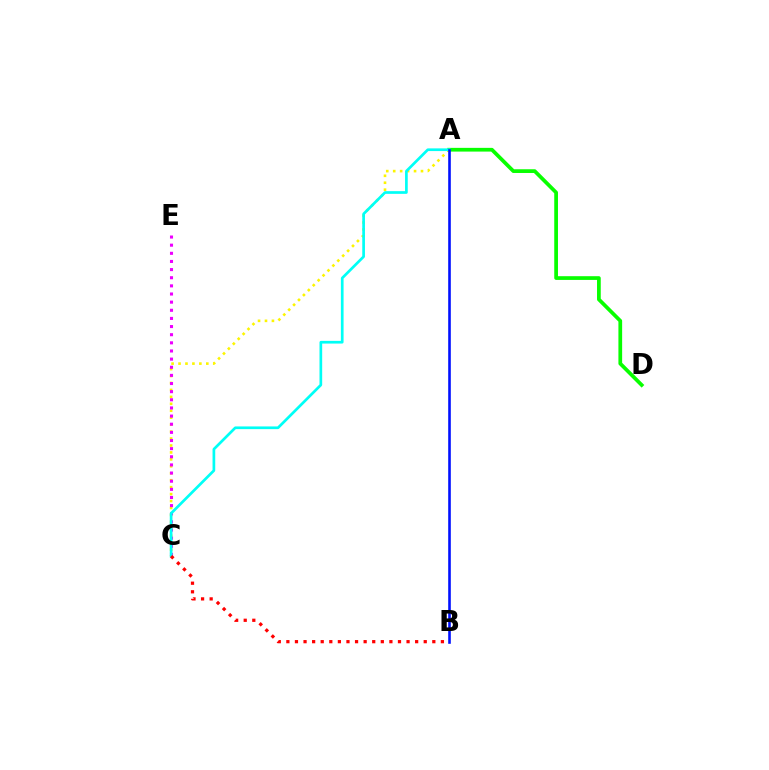{('A', 'D'): [{'color': '#08ff00', 'line_style': 'solid', 'thickness': 2.68}], ('A', 'C'): [{'color': '#fcf500', 'line_style': 'dotted', 'thickness': 1.89}, {'color': '#00fff6', 'line_style': 'solid', 'thickness': 1.94}], ('C', 'E'): [{'color': '#ee00ff', 'line_style': 'dotted', 'thickness': 2.21}], ('A', 'B'): [{'color': '#0010ff', 'line_style': 'solid', 'thickness': 1.88}], ('B', 'C'): [{'color': '#ff0000', 'line_style': 'dotted', 'thickness': 2.33}]}